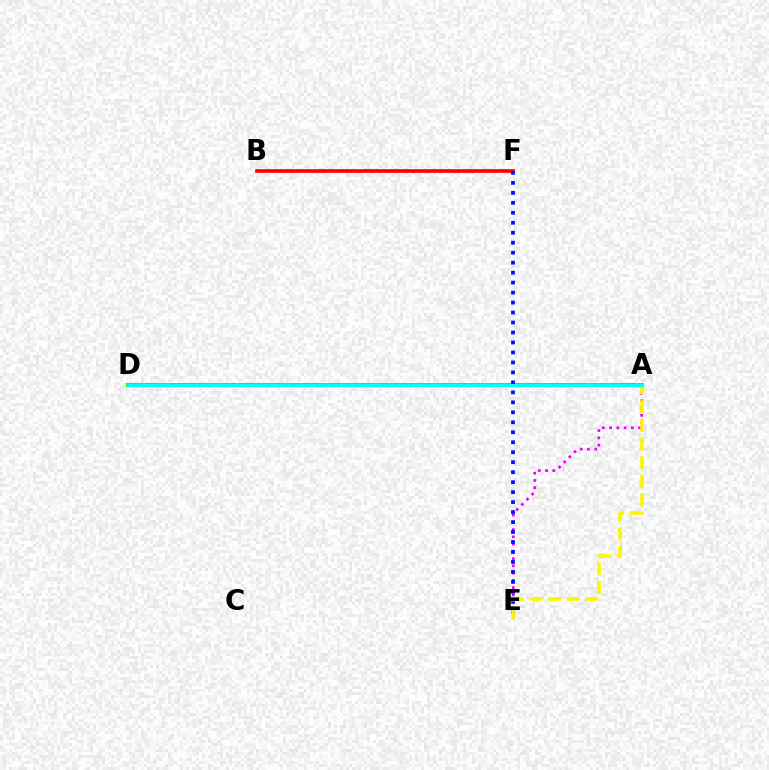{('A', 'D'): [{'color': '#08ff00', 'line_style': 'solid', 'thickness': 2.82}, {'color': '#00fff6', 'line_style': 'solid', 'thickness': 2.28}], ('A', 'E'): [{'color': '#ee00ff', 'line_style': 'dotted', 'thickness': 1.97}, {'color': '#fcf500', 'line_style': 'dashed', 'thickness': 2.53}], ('B', 'F'): [{'color': '#ff0000', 'line_style': 'solid', 'thickness': 2.62}], ('E', 'F'): [{'color': '#0010ff', 'line_style': 'dotted', 'thickness': 2.71}]}